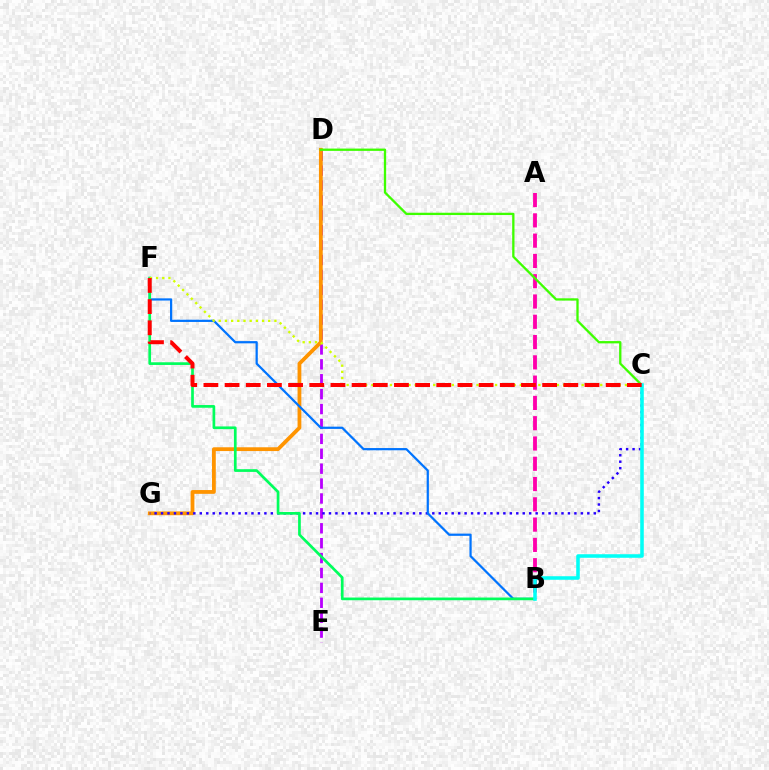{('A', 'B'): [{'color': '#ff00ac', 'line_style': 'dashed', 'thickness': 2.76}], ('D', 'E'): [{'color': '#b900ff', 'line_style': 'dashed', 'thickness': 2.02}], ('D', 'G'): [{'color': '#ff9400', 'line_style': 'solid', 'thickness': 2.73}], ('C', 'G'): [{'color': '#2500ff', 'line_style': 'dotted', 'thickness': 1.75}], ('B', 'F'): [{'color': '#0074ff', 'line_style': 'solid', 'thickness': 1.61}, {'color': '#00ff5c', 'line_style': 'solid', 'thickness': 1.94}], ('C', 'D'): [{'color': '#3dff00', 'line_style': 'solid', 'thickness': 1.66}], ('C', 'F'): [{'color': '#d1ff00', 'line_style': 'dotted', 'thickness': 1.68}, {'color': '#ff0000', 'line_style': 'dashed', 'thickness': 2.88}], ('B', 'C'): [{'color': '#00fff6', 'line_style': 'solid', 'thickness': 2.55}]}